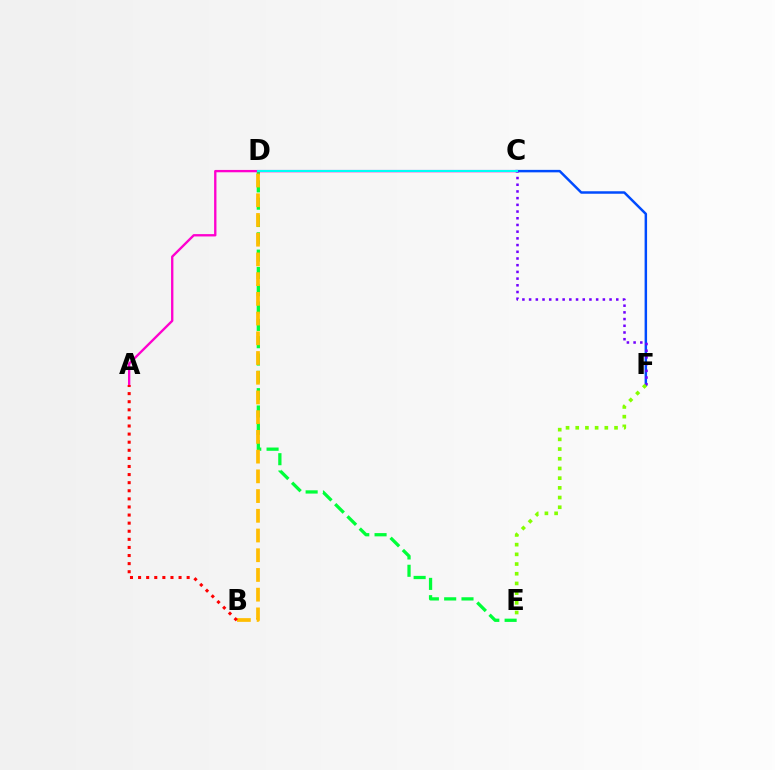{('D', 'E'): [{'color': '#00ff39', 'line_style': 'dashed', 'thickness': 2.35}], ('C', 'F'): [{'color': '#004bff', 'line_style': 'solid', 'thickness': 1.79}, {'color': '#7200ff', 'line_style': 'dotted', 'thickness': 1.82}], ('A', 'C'): [{'color': '#ff00cf', 'line_style': 'solid', 'thickness': 1.69}], ('B', 'D'): [{'color': '#ffbd00', 'line_style': 'dashed', 'thickness': 2.68}], ('C', 'D'): [{'color': '#00fff6', 'line_style': 'solid', 'thickness': 1.52}], ('A', 'B'): [{'color': '#ff0000', 'line_style': 'dotted', 'thickness': 2.2}], ('E', 'F'): [{'color': '#84ff00', 'line_style': 'dotted', 'thickness': 2.63}]}